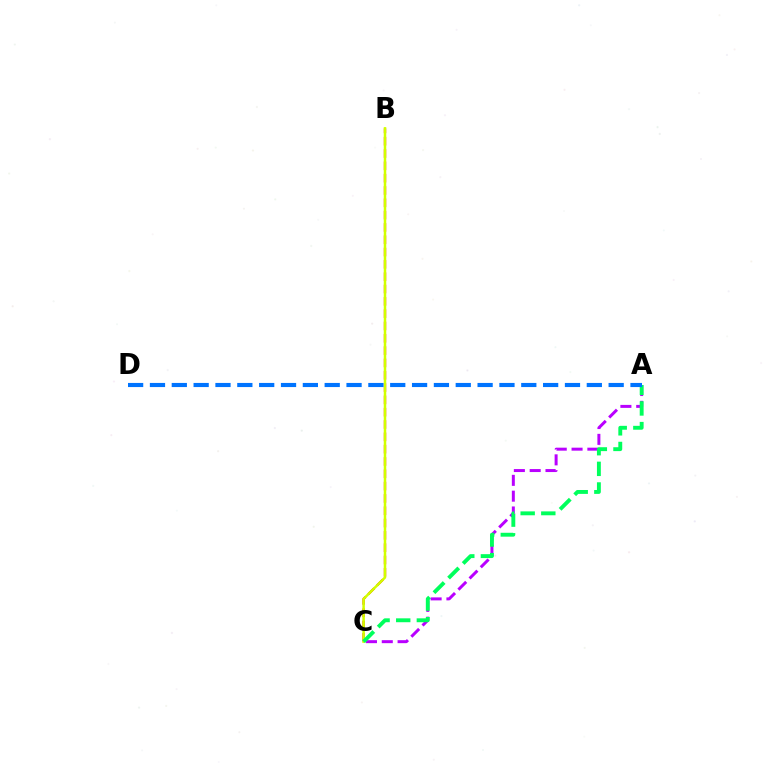{('B', 'C'): [{'color': '#ff0000', 'line_style': 'dashed', 'thickness': 1.67}, {'color': '#d1ff00', 'line_style': 'solid', 'thickness': 1.8}], ('A', 'C'): [{'color': '#b900ff', 'line_style': 'dashed', 'thickness': 2.15}, {'color': '#00ff5c', 'line_style': 'dashed', 'thickness': 2.8}], ('A', 'D'): [{'color': '#0074ff', 'line_style': 'dashed', 'thickness': 2.97}]}